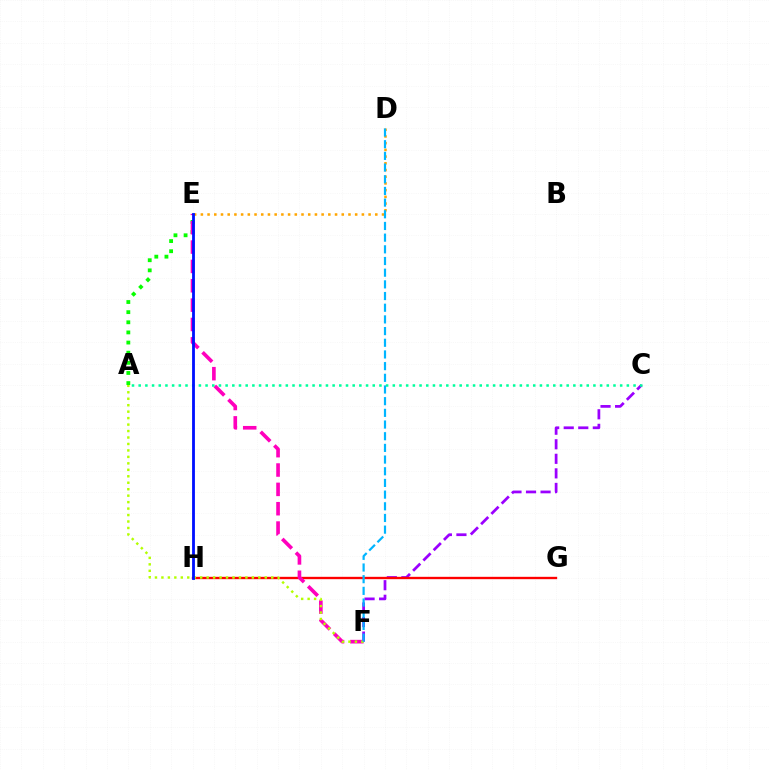{('C', 'F'): [{'color': '#9b00ff', 'line_style': 'dashed', 'thickness': 1.98}], ('D', 'E'): [{'color': '#ffa500', 'line_style': 'dotted', 'thickness': 1.82}], ('G', 'H'): [{'color': '#ff0000', 'line_style': 'solid', 'thickness': 1.69}], ('A', 'E'): [{'color': '#08ff00', 'line_style': 'dotted', 'thickness': 2.75}], ('E', 'F'): [{'color': '#ff00bd', 'line_style': 'dashed', 'thickness': 2.63}], ('A', 'C'): [{'color': '#00ff9d', 'line_style': 'dotted', 'thickness': 1.82}], ('A', 'F'): [{'color': '#b3ff00', 'line_style': 'dotted', 'thickness': 1.76}], ('D', 'F'): [{'color': '#00b5ff', 'line_style': 'dashed', 'thickness': 1.59}], ('E', 'H'): [{'color': '#0010ff', 'line_style': 'solid', 'thickness': 2.03}]}